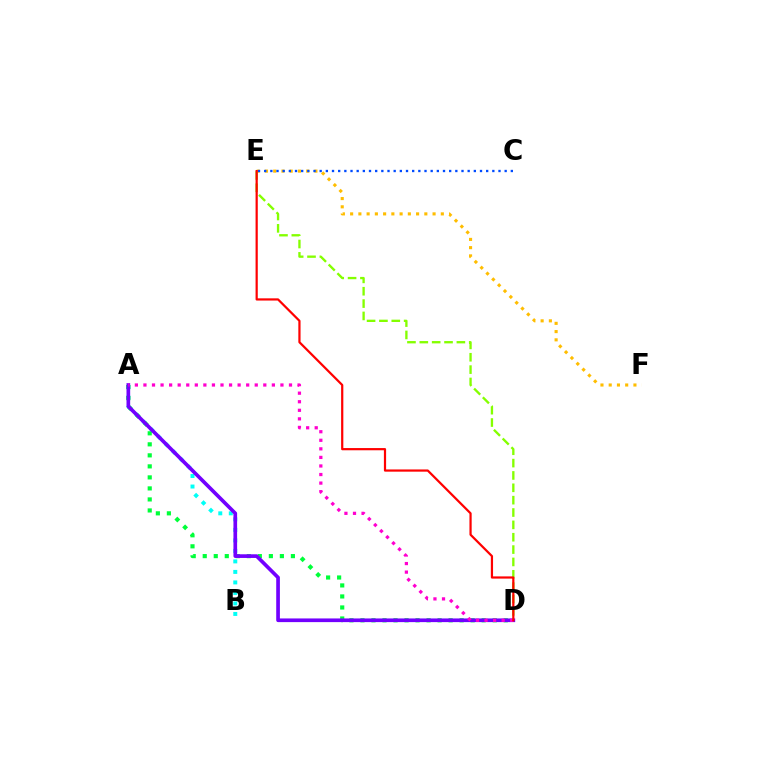{('E', 'F'): [{'color': '#ffbd00', 'line_style': 'dotted', 'thickness': 2.24}], ('A', 'B'): [{'color': '#00fff6', 'line_style': 'dotted', 'thickness': 2.86}], ('C', 'E'): [{'color': '#004bff', 'line_style': 'dotted', 'thickness': 1.68}], ('A', 'D'): [{'color': '#00ff39', 'line_style': 'dotted', 'thickness': 2.99}, {'color': '#7200ff', 'line_style': 'solid', 'thickness': 2.65}, {'color': '#ff00cf', 'line_style': 'dotted', 'thickness': 2.33}], ('D', 'E'): [{'color': '#84ff00', 'line_style': 'dashed', 'thickness': 1.68}, {'color': '#ff0000', 'line_style': 'solid', 'thickness': 1.59}]}